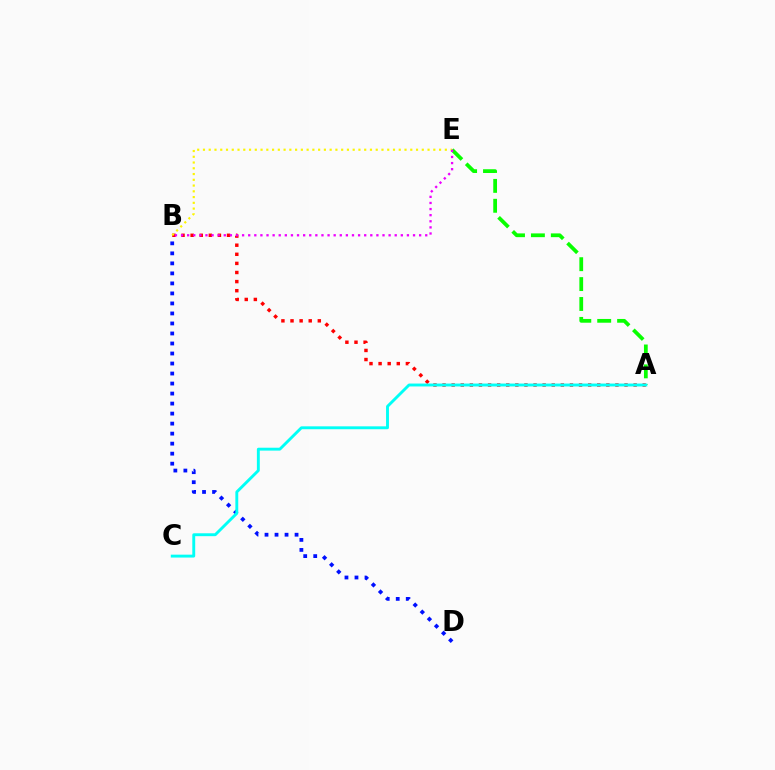{('A', 'E'): [{'color': '#08ff00', 'line_style': 'dashed', 'thickness': 2.7}], ('B', 'D'): [{'color': '#0010ff', 'line_style': 'dotted', 'thickness': 2.72}], ('A', 'B'): [{'color': '#ff0000', 'line_style': 'dotted', 'thickness': 2.47}], ('B', 'E'): [{'color': '#fcf500', 'line_style': 'dotted', 'thickness': 1.56}, {'color': '#ee00ff', 'line_style': 'dotted', 'thickness': 1.66}], ('A', 'C'): [{'color': '#00fff6', 'line_style': 'solid', 'thickness': 2.08}]}